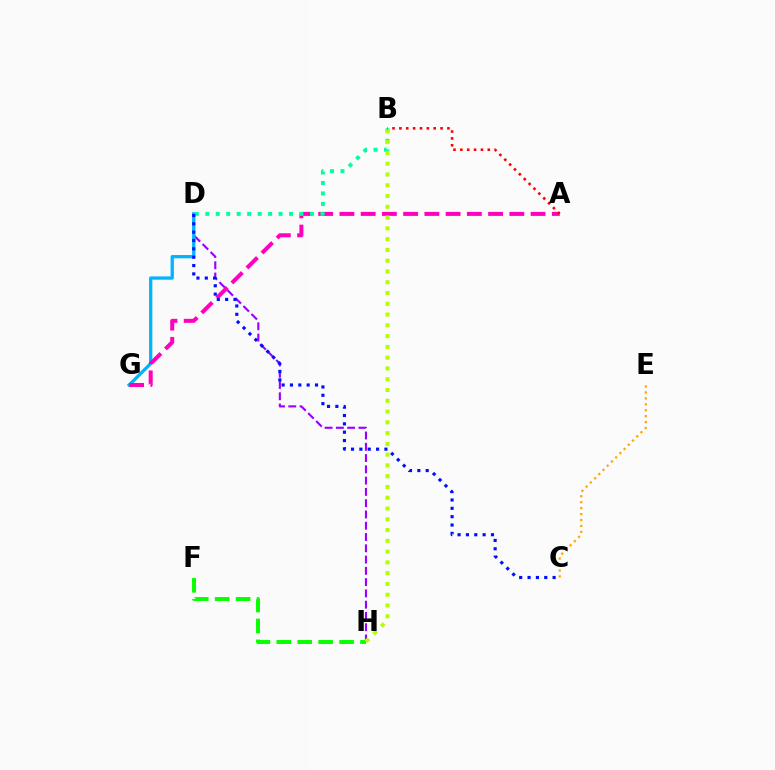{('D', 'H'): [{'color': '#9b00ff', 'line_style': 'dashed', 'thickness': 1.53}], ('F', 'H'): [{'color': '#08ff00', 'line_style': 'dashed', 'thickness': 2.84}], ('D', 'G'): [{'color': '#00b5ff', 'line_style': 'solid', 'thickness': 2.37}], ('A', 'G'): [{'color': '#ff00bd', 'line_style': 'dashed', 'thickness': 2.89}], ('C', 'E'): [{'color': '#ffa500', 'line_style': 'dotted', 'thickness': 1.61}], ('B', 'D'): [{'color': '#00ff9d', 'line_style': 'dotted', 'thickness': 2.84}], ('B', 'H'): [{'color': '#b3ff00', 'line_style': 'dotted', 'thickness': 2.93}], ('A', 'B'): [{'color': '#ff0000', 'line_style': 'dotted', 'thickness': 1.86}], ('C', 'D'): [{'color': '#0010ff', 'line_style': 'dotted', 'thickness': 2.27}]}